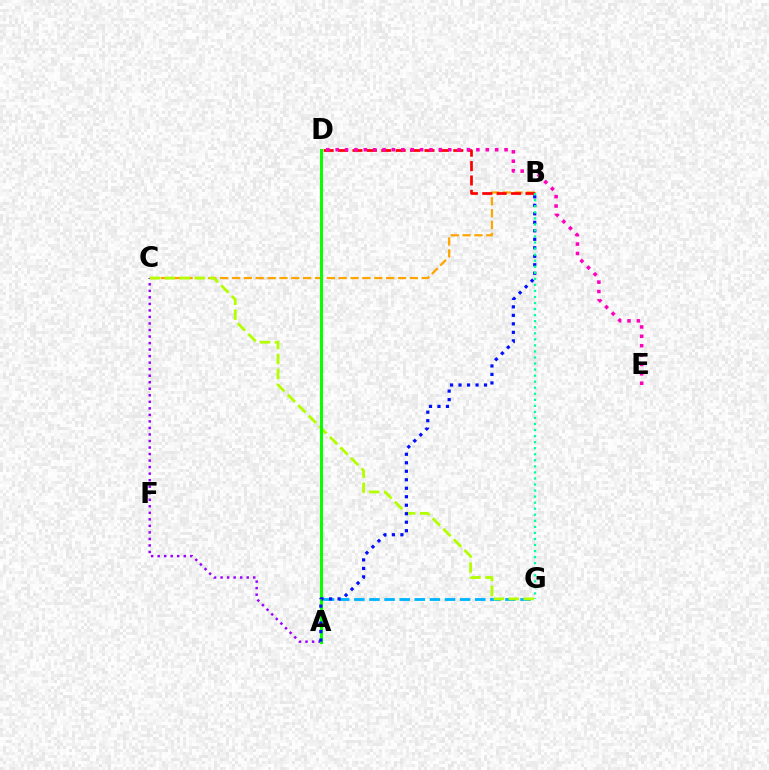{('A', 'G'): [{'color': '#00b5ff', 'line_style': 'dashed', 'thickness': 2.05}], ('B', 'C'): [{'color': '#ffa500', 'line_style': 'dashed', 'thickness': 1.61}], ('B', 'D'): [{'color': '#ff0000', 'line_style': 'dashed', 'thickness': 1.96}], ('A', 'C'): [{'color': '#9b00ff', 'line_style': 'dotted', 'thickness': 1.77}], ('C', 'G'): [{'color': '#b3ff00', 'line_style': 'dashed', 'thickness': 2.03}], ('A', 'D'): [{'color': '#08ff00', 'line_style': 'solid', 'thickness': 2.19}], ('A', 'B'): [{'color': '#0010ff', 'line_style': 'dotted', 'thickness': 2.31}], ('B', 'G'): [{'color': '#00ff9d', 'line_style': 'dotted', 'thickness': 1.64}], ('D', 'E'): [{'color': '#ff00bd', 'line_style': 'dotted', 'thickness': 2.55}]}